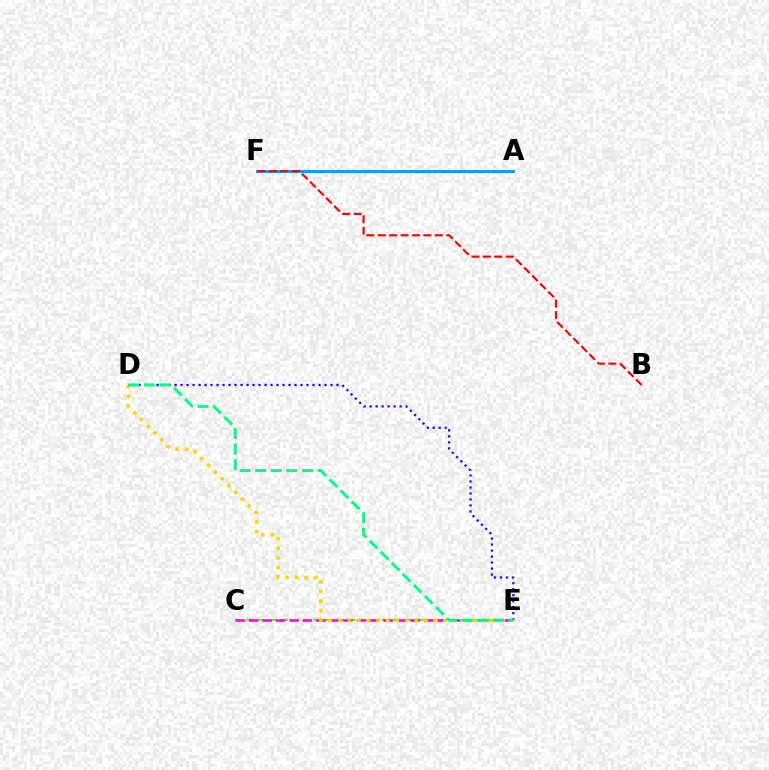{('C', 'E'): [{'color': '#4fff00', 'line_style': 'dashed', 'thickness': 1.53}, {'color': '#ff00ed', 'line_style': 'dashed', 'thickness': 1.83}], ('A', 'F'): [{'color': '#009eff', 'line_style': 'solid', 'thickness': 2.09}], ('D', 'E'): [{'color': '#3700ff', 'line_style': 'dotted', 'thickness': 1.63}, {'color': '#ffd500', 'line_style': 'dotted', 'thickness': 2.6}, {'color': '#00ff86', 'line_style': 'dashed', 'thickness': 2.12}], ('B', 'F'): [{'color': '#ff0000', 'line_style': 'dashed', 'thickness': 1.55}]}